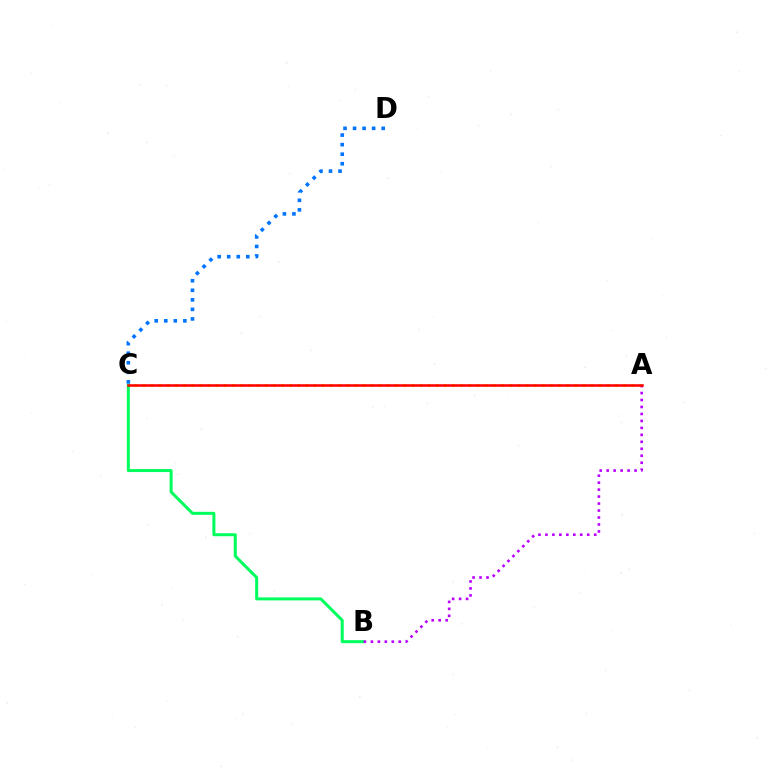{('B', 'C'): [{'color': '#00ff5c', 'line_style': 'solid', 'thickness': 2.16}], ('A', 'C'): [{'color': '#d1ff00', 'line_style': 'dotted', 'thickness': 2.21}, {'color': '#ff0000', 'line_style': 'solid', 'thickness': 1.83}], ('C', 'D'): [{'color': '#0074ff', 'line_style': 'dotted', 'thickness': 2.59}], ('A', 'B'): [{'color': '#b900ff', 'line_style': 'dotted', 'thickness': 1.89}]}